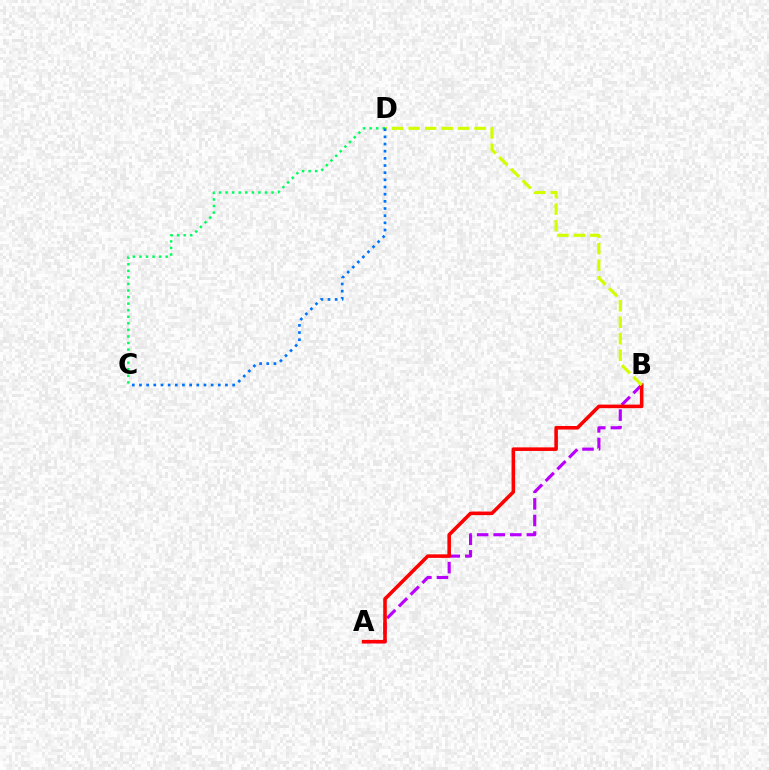{('A', 'B'): [{'color': '#b900ff', 'line_style': 'dashed', 'thickness': 2.25}, {'color': '#ff0000', 'line_style': 'solid', 'thickness': 2.57}], ('C', 'D'): [{'color': '#00ff5c', 'line_style': 'dotted', 'thickness': 1.78}, {'color': '#0074ff', 'line_style': 'dotted', 'thickness': 1.95}], ('B', 'D'): [{'color': '#d1ff00', 'line_style': 'dashed', 'thickness': 2.24}]}